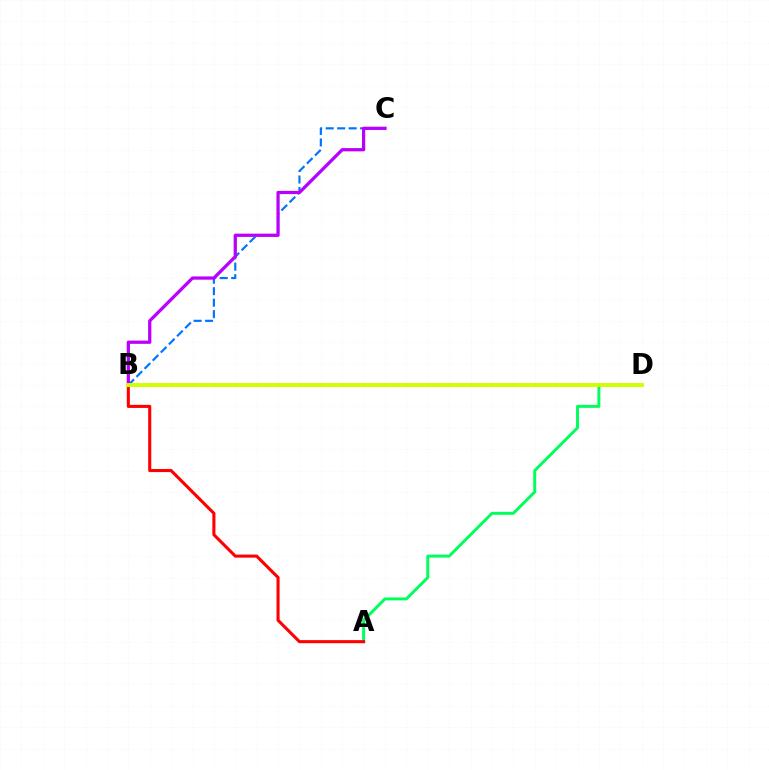{('A', 'D'): [{'color': '#00ff5c', 'line_style': 'solid', 'thickness': 2.13}], ('B', 'C'): [{'color': '#0074ff', 'line_style': 'dashed', 'thickness': 1.56}, {'color': '#b900ff', 'line_style': 'solid', 'thickness': 2.34}], ('A', 'B'): [{'color': '#ff0000', 'line_style': 'solid', 'thickness': 2.22}], ('B', 'D'): [{'color': '#d1ff00', 'line_style': 'solid', 'thickness': 2.82}]}